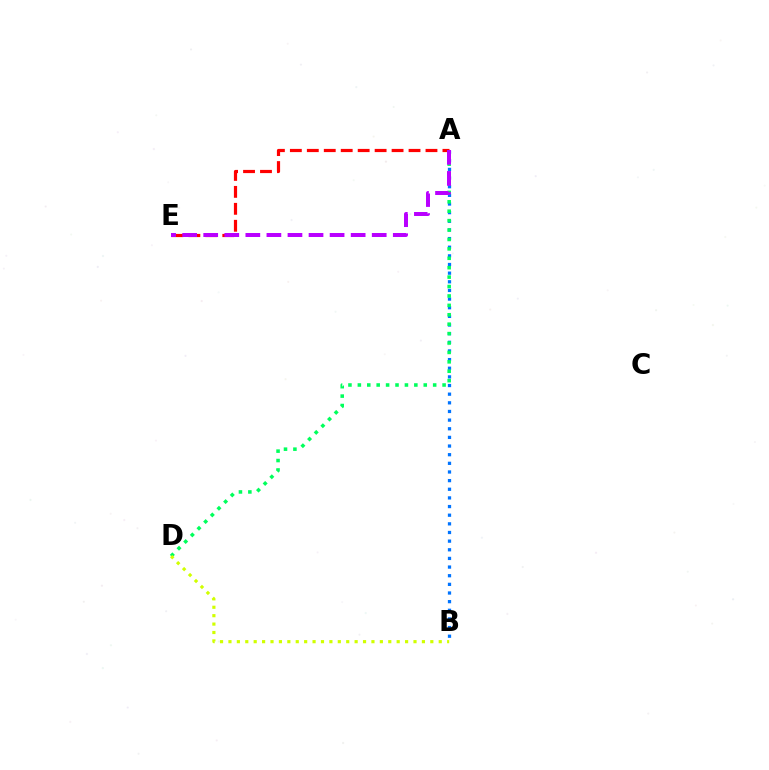{('A', 'B'): [{'color': '#0074ff', 'line_style': 'dotted', 'thickness': 2.35}], ('A', 'D'): [{'color': '#00ff5c', 'line_style': 'dotted', 'thickness': 2.56}], ('A', 'E'): [{'color': '#ff0000', 'line_style': 'dashed', 'thickness': 2.3}, {'color': '#b900ff', 'line_style': 'dashed', 'thickness': 2.86}], ('B', 'D'): [{'color': '#d1ff00', 'line_style': 'dotted', 'thickness': 2.29}]}